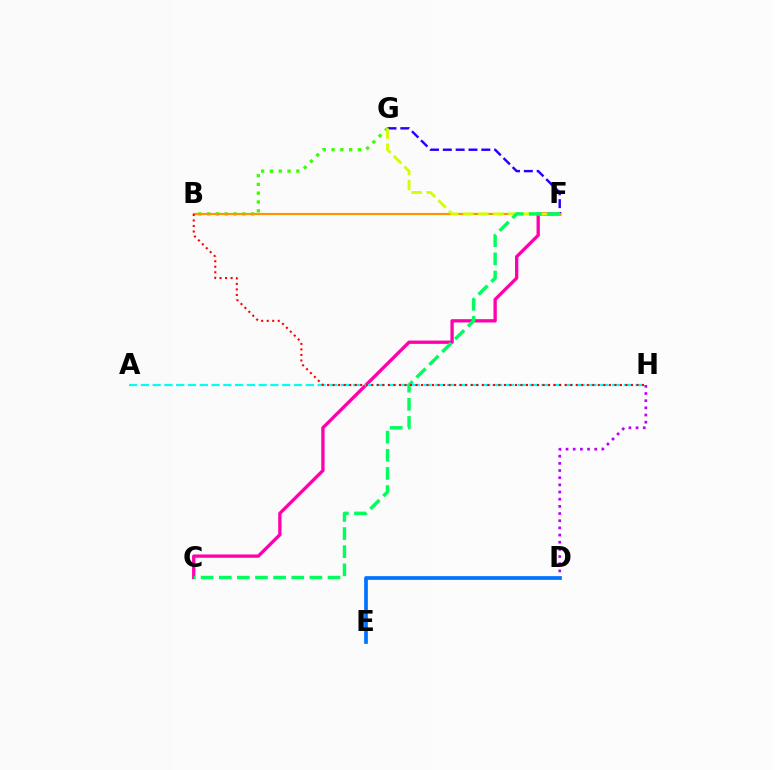{('C', 'F'): [{'color': '#ff00ac', 'line_style': 'solid', 'thickness': 2.39}, {'color': '#00ff5c', 'line_style': 'dashed', 'thickness': 2.46}], ('A', 'H'): [{'color': '#00fff6', 'line_style': 'dashed', 'thickness': 1.6}], ('B', 'G'): [{'color': '#3dff00', 'line_style': 'dotted', 'thickness': 2.39}], ('F', 'G'): [{'color': '#2500ff', 'line_style': 'dashed', 'thickness': 1.74}, {'color': '#d1ff00', 'line_style': 'dashed', 'thickness': 2.05}], ('B', 'F'): [{'color': '#ff9400', 'line_style': 'solid', 'thickness': 1.57}], ('D', 'H'): [{'color': '#b900ff', 'line_style': 'dotted', 'thickness': 1.95}], ('B', 'H'): [{'color': '#ff0000', 'line_style': 'dotted', 'thickness': 1.5}], ('D', 'E'): [{'color': '#0074ff', 'line_style': 'solid', 'thickness': 2.68}]}